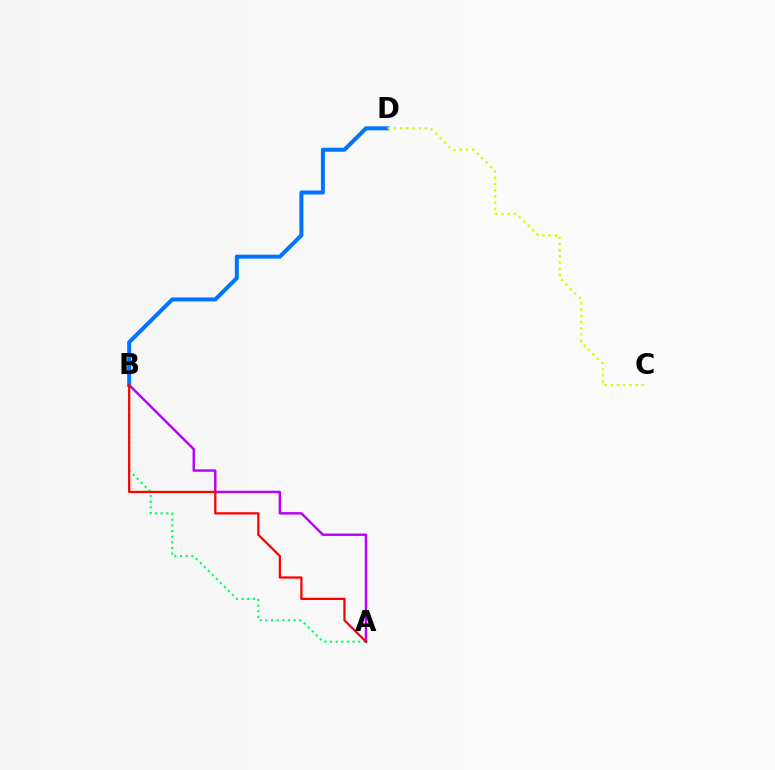{('A', 'B'): [{'color': '#b900ff', 'line_style': 'solid', 'thickness': 1.75}, {'color': '#00ff5c', 'line_style': 'dotted', 'thickness': 1.54}, {'color': '#ff0000', 'line_style': 'solid', 'thickness': 1.62}], ('B', 'D'): [{'color': '#0074ff', 'line_style': 'solid', 'thickness': 2.88}], ('C', 'D'): [{'color': '#d1ff00', 'line_style': 'dotted', 'thickness': 1.69}]}